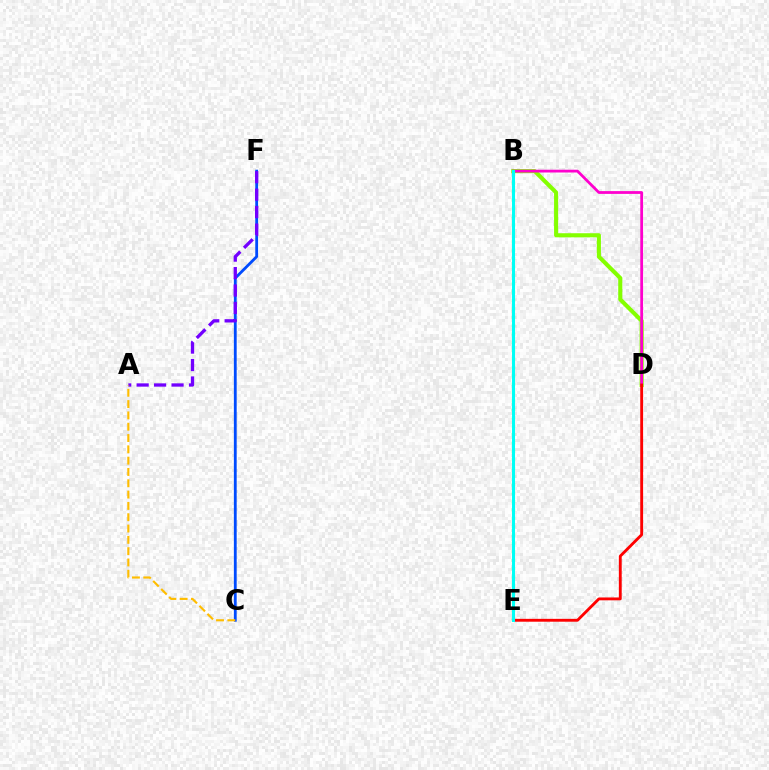{('C', 'F'): [{'color': '#004bff', 'line_style': 'solid', 'thickness': 2.02}], ('A', 'F'): [{'color': '#7200ff', 'line_style': 'dashed', 'thickness': 2.37}], ('B', 'E'): [{'color': '#00ff39', 'line_style': 'dotted', 'thickness': 2.28}, {'color': '#00fff6', 'line_style': 'solid', 'thickness': 2.18}], ('A', 'C'): [{'color': '#ffbd00', 'line_style': 'dashed', 'thickness': 1.54}], ('B', 'D'): [{'color': '#84ff00', 'line_style': 'solid', 'thickness': 2.95}, {'color': '#ff00cf', 'line_style': 'solid', 'thickness': 2.0}], ('D', 'E'): [{'color': '#ff0000', 'line_style': 'solid', 'thickness': 2.06}]}